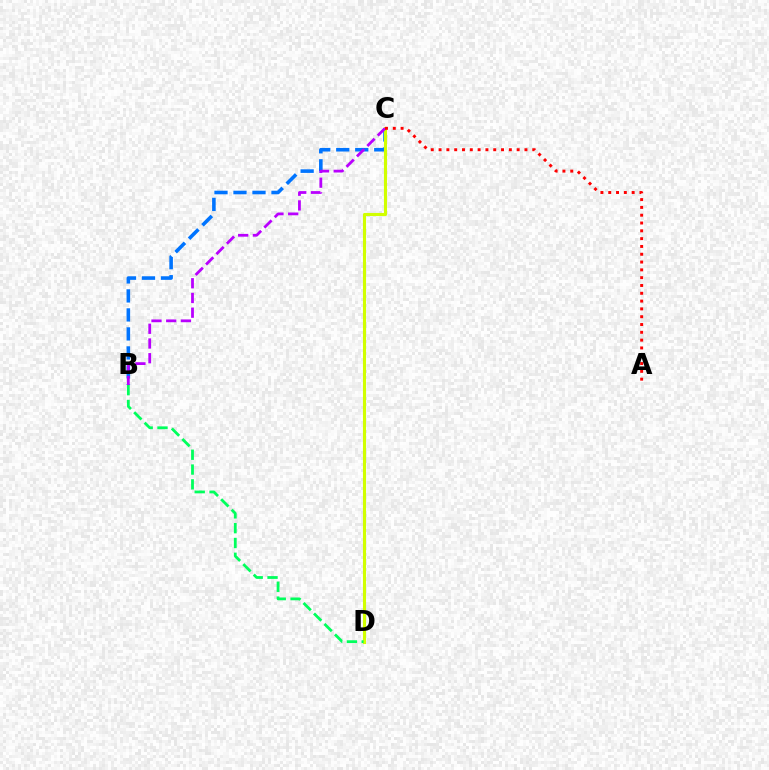{('B', 'C'): [{'color': '#0074ff', 'line_style': 'dashed', 'thickness': 2.58}, {'color': '#b900ff', 'line_style': 'dashed', 'thickness': 2.0}], ('C', 'D'): [{'color': '#d1ff00', 'line_style': 'solid', 'thickness': 2.23}], ('B', 'D'): [{'color': '#00ff5c', 'line_style': 'dashed', 'thickness': 2.01}], ('A', 'C'): [{'color': '#ff0000', 'line_style': 'dotted', 'thickness': 2.12}]}